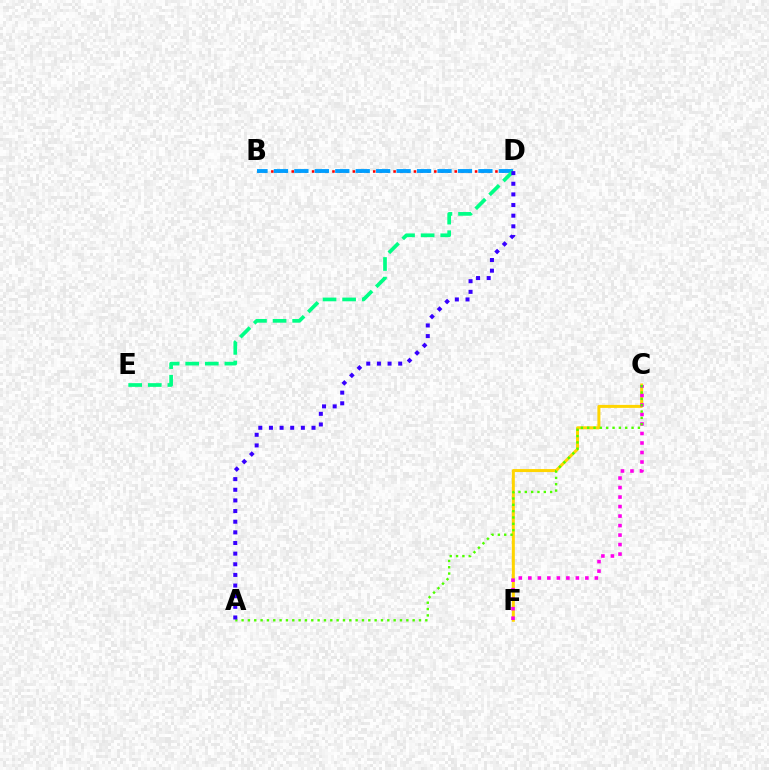{('B', 'D'): [{'color': '#ff0000', 'line_style': 'dotted', 'thickness': 1.84}, {'color': '#009eff', 'line_style': 'dashed', 'thickness': 2.78}], ('C', 'F'): [{'color': '#ffd500', 'line_style': 'solid', 'thickness': 2.16}, {'color': '#ff00ed', 'line_style': 'dotted', 'thickness': 2.58}], ('D', 'E'): [{'color': '#00ff86', 'line_style': 'dashed', 'thickness': 2.66}], ('A', 'C'): [{'color': '#4fff00', 'line_style': 'dotted', 'thickness': 1.72}], ('A', 'D'): [{'color': '#3700ff', 'line_style': 'dotted', 'thickness': 2.89}]}